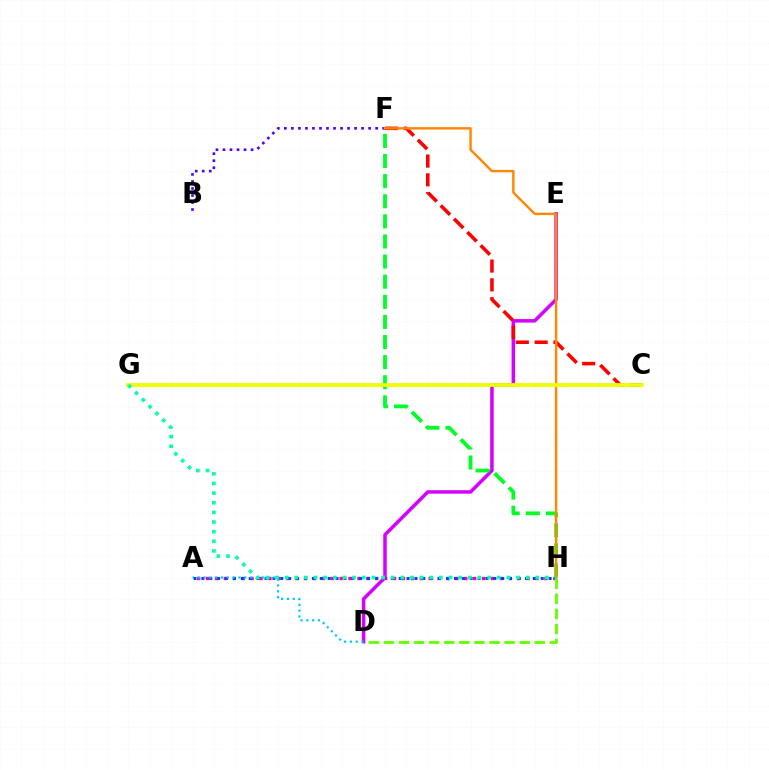{('A', 'H'): [{'color': '#ff00a0', 'line_style': 'dotted', 'thickness': 2.42}, {'color': '#003fff', 'line_style': 'dotted', 'thickness': 2.14}], ('D', 'E'): [{'color': '#d600ff', 'line_style': 'solid', 'thickness': 2.53}], ('F', 'H'): [{'color': '#00ff27', 'line_style': 'dashed', 'thickness': 2.73}, {'color': '#ff8800', 'line_style': 'solid', 'thickness': 1.73}], ('A', 'D'): [{'color': '#00c7ff', 'line_style': 'dotted', 'thickness': 1.58}], ('B', 'F'): [{'color': '#4f00ff', 'line_style': 'dotted', 'thickness': 1.91}], ('C', 'F'): [{'color': '#ff0000', 'line_style': 'dashed', 'thickness': 2.55}], ('D', 'H'): [{'color': '#66ff00', 'line_style': 'dashed', 'thickness': 2.05}], ('C', 'G'): [{'color': '#eeff00', 'line_style': 'solid', 'thickness': 2.72}], ('G', 'H'): [{'color': '#00ffaf', 'line_style': 'dotted', 'thickness': 2.62}]}